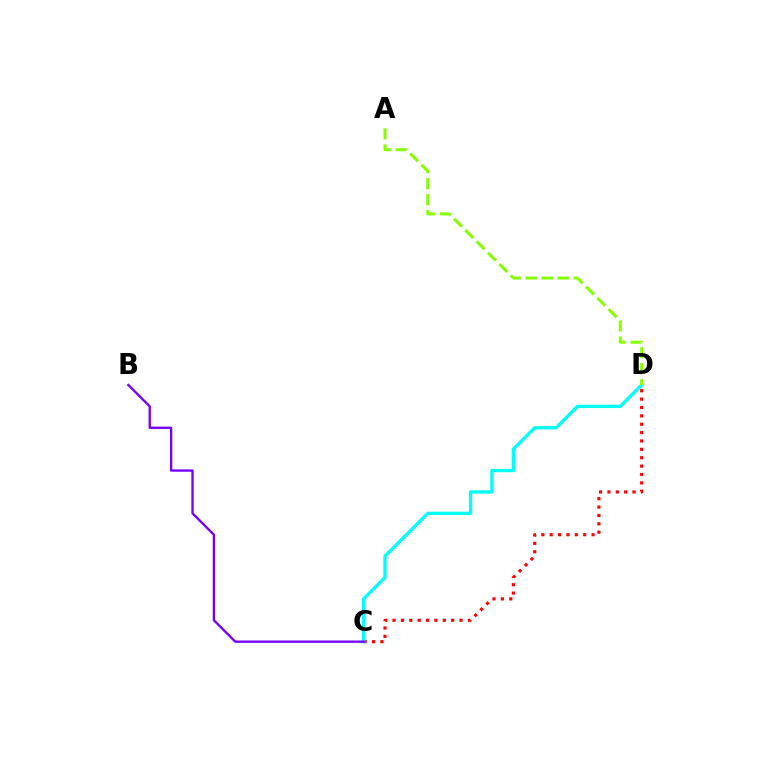{('C', 'D'): [{'color': '#ff0000', 'line_style': 'dotted', 'thickness': 2.27}, {'color': '#00fff6', 'line_style': 'solid', 'thickness': 2.38}], ('A', 'D'): [{'color': '#84ff00', 'line_style': 'dashed', 'thickness': 2.17}], ('B', 'C'): [{'color': '#7200ff', 'line_style': 'solid', 'thickness': 1.68}]}